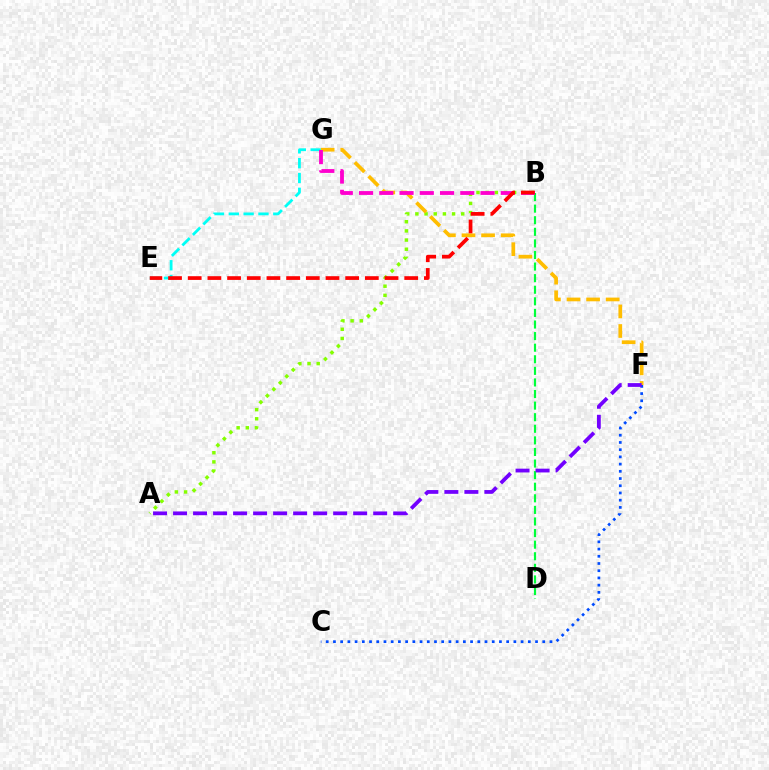{('A', 'B'): [{'color': '#84ff00', 'line_style': 'dotted', 'thickness': 2.49}], ('B', 'D'): [{'color': '#00ff39', 'line_style': 'dashed', 'thickness': 1.57}], ('E', 'G'): [{'color': '#00fff6', 'line_style': 'dashed', 'thickness': 2.01}], ('F', 'G'): [{'color': '#ffbd00', 'line_style': 'dashed', 'thickness': 2.66}], ('C', 'F'): [{'color': '#004bff', 'line_style': 'dotted', 'thickness': 1.96}], ('B', 'G'): [{'color': '#ff00cf', 'line_style': 'dashed', 'thickness': 2.75}], ('B', 'E'): [{'color': '#ff0000', 'line_style': 'dashed', 'thickness': 2.67}], ('A', 'F'): [{'color': '#7200ff', 'line_style': 'dashed', 'thickness': 2.72}]}